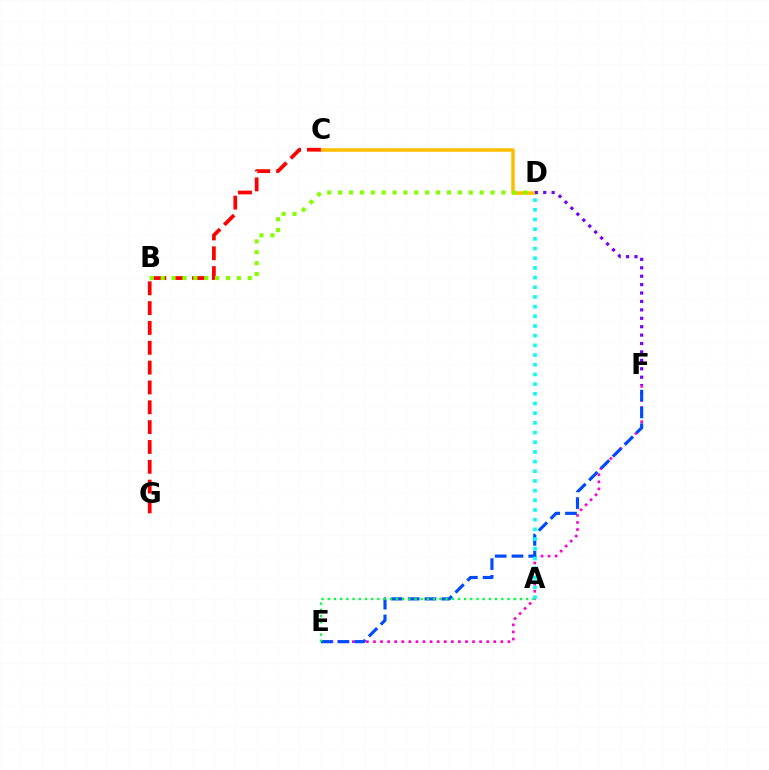{('E', 'F'): [{'color': '#ff00cf', 'line_style': 'dotted', 'thickness': 1.92}, {'color': '#004bff', 'line_style': 'dashed', 'thickness': 2.28}], ('C', 'D'): [{'color': '#ffbd00', 'line_style': 'solid', 'thickness': 2.53}], ('D', 'F'): [{'color': '#7200ff', 'line_style': 'dotted', 'thickness': 2.29}], ('A', 'E'): [{'color': '#00ff39', 'line_style': 'dotted', 'thickness': 1.68}], ('A', 'D'): [{'color': '#00fff6', 'line_style': 'dotted', 'thickness': 2.63}], ('C', 'G'): [{'color': '#ff0000', 'line_style': 'dashed', 'thickness': 2.69}], ('B', 'D'): [{'color': '#84ff00', 'line_style': 'dotted', 'thickness': 2.96}]}